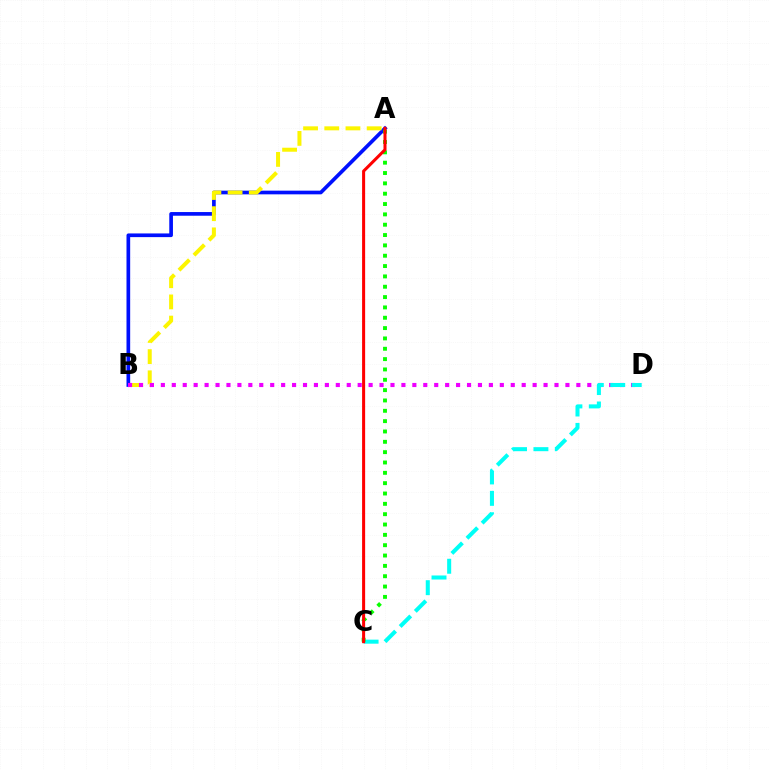{('A', 'B'): [{'color': '#0010ff', 'line_style': 'solid', 'thickness': 2.65}, {'color': '#fcf500', 'line_style': 'dashed', 'thickness': 2.88}], ('B', 'D'): [{'color': '#ee00ff', 'line_style': 'dotted', 'thickness': 2.97}], ('C', 'D'): [{'color': '#00fff6', 'line_style': 'dashed', 'thickness': 2.91}], ('A', 'C'): [{'color': '#08ff00', 'line_style': 'dotted', 'thickness': 2.81}, {'color': '#ff0000', 'line_style': 'solid', 'thickness': 2.19}]}